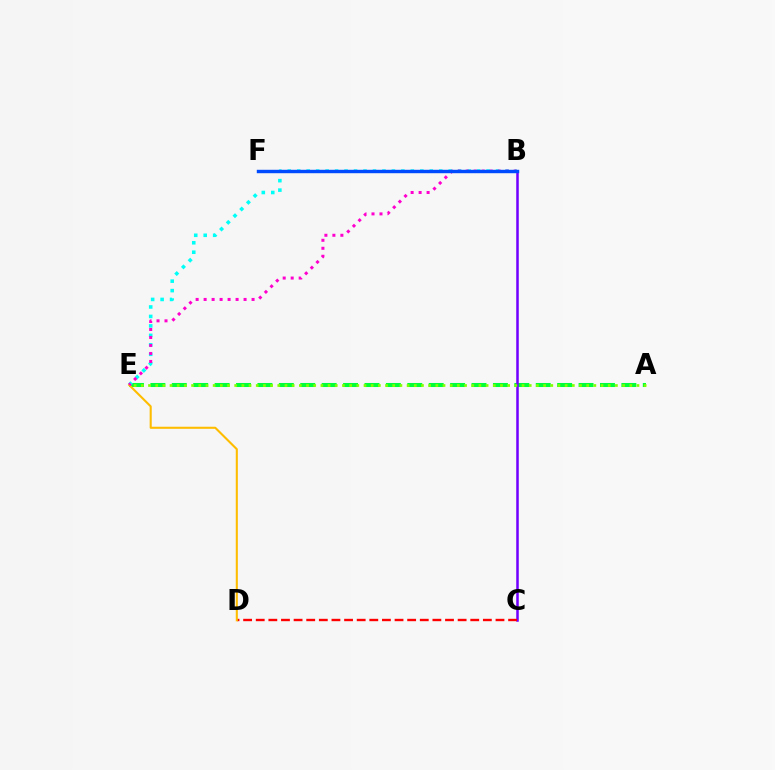{('A', 'E'): [{'color': '#00ff39', 'line_style': 'dashed', 'thickness': 2.91}, {'color': '#84ff00', 'line_style': 'dotted', 'thickness': 1.95}], ('B', 'C'): [{'color': '#7200ff', 'line_style': 'solid', 'thickness': 1.82}], ('B', 'E'): [{'color': '#00fff6', 'line_style': 'dotted', 'thickness': 2.57}, {'color': '#ff00cf', 'line_style': 'dotted', 'thickness': 2.17}], ('C', 'D'): [{'color': '#ff0000', 'line_style': 'dashed', 'thickness': 1.71}], ('D', 'E'): [{'color': '#ffbd00', 'line_style': 'solid', 'thickness': 1.51}], ('B', 'F'): [{'color': '#004bff', 'line_style': 'solid', 'thickness': 2.46}]}